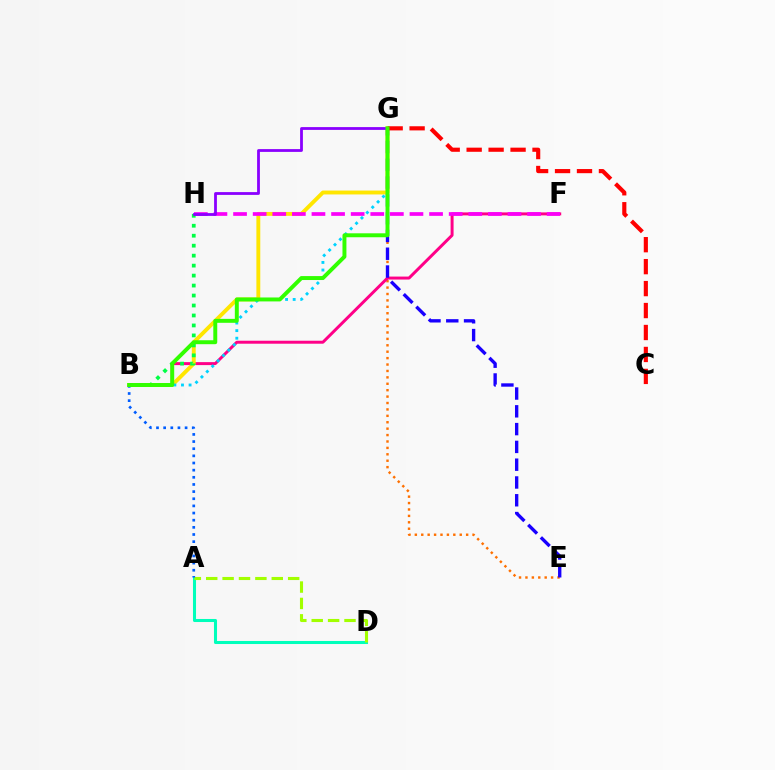{('E', 'G'): [{'color': '#ff7000', 'line_style': 'dotted', 'thickness': 1.74}, {'color': '#1900ff', 'line_style': 'dashed', 'thickness': 2.42}], ('B', 'F'): [{'color': '#ff0088', 'line_style': 'solid', 'thickness': 2.14}], ('B', 'G'): [{'color': '#ffe600', 'line_style': 'solid', 'thickness': 2.8}, {'color': '#00d3ff', 'line_style': 'dotted', 'thickness': 2.06}, {'color': '#31ff00', 'line_style': 'solid', 'thickness': 2.84}], ('A', 'D'): [{'color': '#00ffbb', 'line_style': 'solid', 'thickness': 2.19}, {'color': '#a2ff00', 'line_style': 'dashed', 'thickness': 2.23}], ('C', 'G'): [{'color': '#ff0000', 'line_style': 'dashed', 'thickness': 2.98}], ('A', 'B'): [{'color': '#005dff', 'line_style': 'dotted', 'thickness': 1.94}], ('F', 'H'): [{'color': '#fa00f9', 'line_style': 'dashed', 'thickness': 2.66}], ('B', 'H'): [{'color': '#00ff45', 'line_style': 'dotted', 'thickness': 2.71}], ('G', 'H'): [{'color': '#8a00ff', 'line_style': 'solid', 'thickness': 2.02}]}